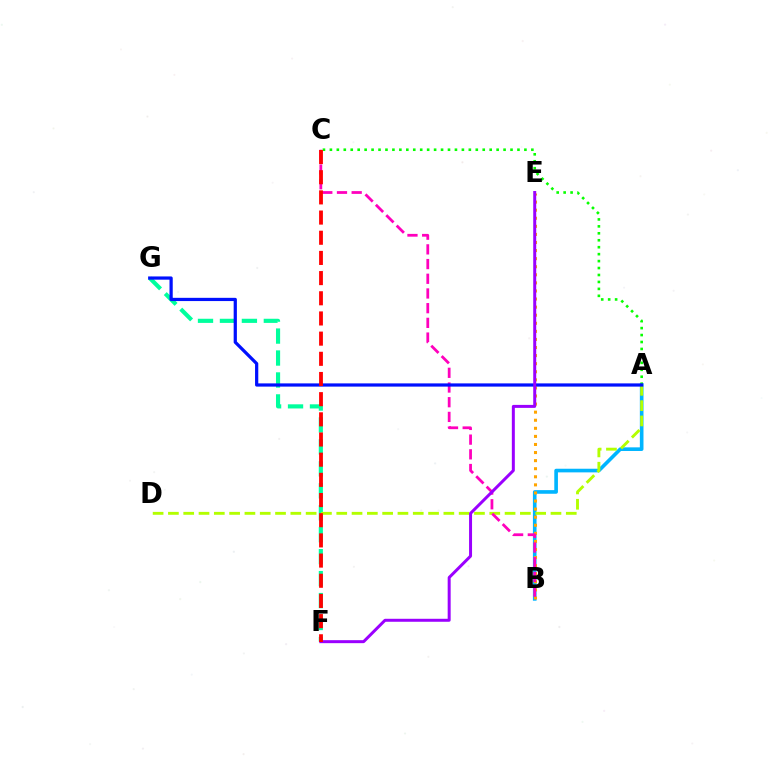{('A', 'B'): [{'color': '#00b5ff', 'line_style': 'solid', 'thickness': 2.62}], ('F', 'G'): [{'color': '#00ff9d', 'line_style': 'dashed', 'thickness': 2.98}], ('A', 'C'): [{'color': '#08ff00', 'line_style': 'dotted', 'thickness': 1.89}], ('A', 'D'): [{'color': '#b3ff00', 'line_style': 'dashed', 'thickness': 2.08}], ('B', 'E'): [{'color': '#ffa500', 'line_style': 'dotted', 'thickness': 2.2}], ('B', 'C'): [{'color': '#ff00bd', 'line_style': 'dashed', 'thickness': 2.0}], ('A', 'G'): [{'color': '#0010ff', 'line_style': 'solid', 'thickness': 2.32}], ('E', 'F'): [{'color': '#9b00ff', 'line_style': 'solid', 'thickness': 2.15}], ('C', 'F'): [{'color': '#ff0000', 'line_style': 'dashed', 'thickness': 2.74}]}